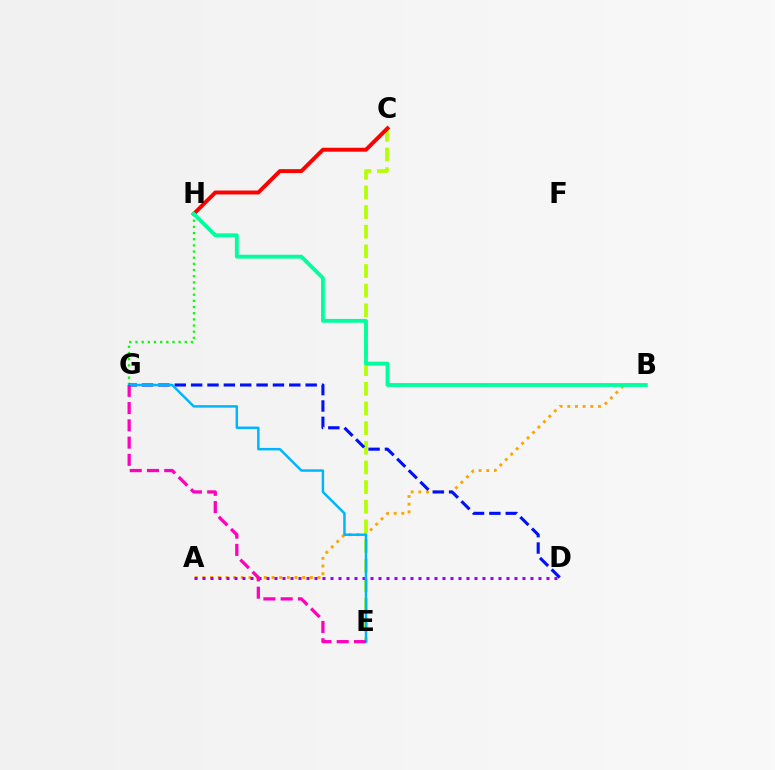{('C', 'E'): [{'color': '#b3ff00', 'line_style': 'dashed', 'thickness': 2.67}], ('G', 'H'): [{'color': '#08ff00', 'line_style': 'dotted', 'thickness': 1.68}], ('A', 'B'): [{'color': '#ffa500', 'line_style': 'dotted', 'thickness': 2.09}], ('A', 'D'): [{'color': '#9b00ff', 'line_style': 'dotted', 'thickness': 2.17}], ('D', 'G'): [{'color': '#0010ff', 'line_style': 'dashed', 'thickness': 2.22}], ('E', 'G'): [{'color': '#00b5ff', 'line_style': 'solid', 'thickness': 1.78}, {'color': '#ff00bd', 'line_style': 'dashed', 'thickness': 2.34}], ('C', 'H'): [{'color': '#ff0000', 'line_style': 'solid', 'thickness': 2.83}], ('B', 'H'): [{'color': '#00ff9d', 'line_style': 'solid', 'thickness': 2.76}]}